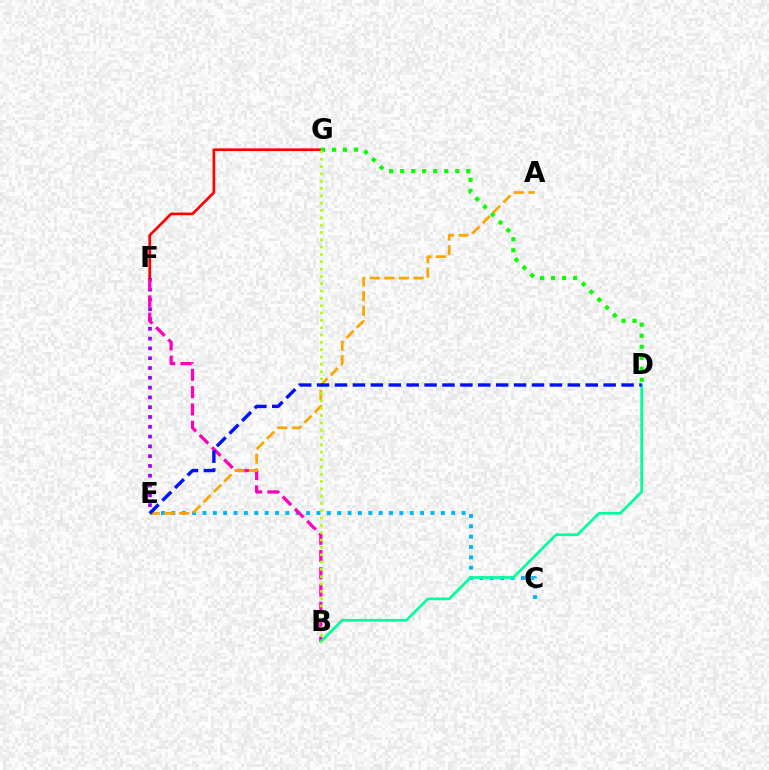{('C', 'E'): [{'color': '#00b5ff', 'line_style': 'dotted', 'thickness': 2.82}], ('E', 'F'): [{'color': '#9b00ff', 'line_style': 'dotted', 'thickness': 2.66}], ('B', 'F'): [{'color': '#ff00bd', 'line_style': 'dashed', 'thickness': 2.35}], ('F', 'G'): [{'color': '#ff0000', 'line_style': 'solid', 'thickness': 1.94}], ('A', 'E'): [{'color': '#ffa500', 'line_style': 'dashed', 'thickness': 1.99}], ('D', 'G'): [{'color': '#08ff00', 'line_style': 'dotted', 'thickness': 2.99}], ('B', 'D'): [{'color': '#00ff9d', 'line_style': 'solid', 'thickness': 1.97}], ('B', 'G'): [{'color': '#b3ff00', 'line_style': 'dotted', 'thickness': 1.99}], ('D', 'E'): [{'color': '#0010ff', 'line_style': 'dashed', 'thickness': 2.43}]}